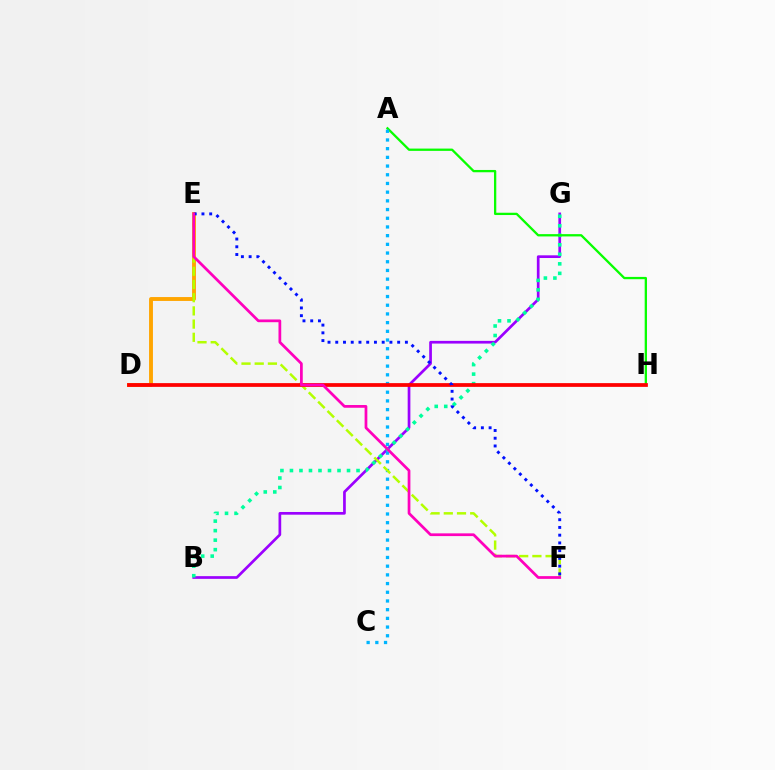{('B', 'G'): [{'color': '#9b00ff', 'line_style': 'solid', 'thickness': 1.94}, {'color': '#00ff9d', 'line_style': 'dotted', 'thickness': 2.58}], ('D', 'E'): [{'color': '#ffa500', 'line_style': 'solid', 'thickness': 2.8}], ('A', 'H'): [{'color': '#08ff00', 'line_style': 'solid', 'thickness': 1.66}], ('A', 'C'): [{'color': '#00b5ff', 'line_style': 'dotted', 'thickness': 2.36}], ('E', 'F'): [{'color': '#b3ff00', 'line_style': 'dashed', 'thickness': 1.79}, {'color': '#0010ff', 'line_style': 'dotted', 'thickness': 2.1}, {'color': '#ff00bd', 'line_style': 'solid', 'thickness': 1.97}], ('D', 'H'): [{'color': '#ff0000', 'line_style': 'solid', 'thickness': 2.7}]}